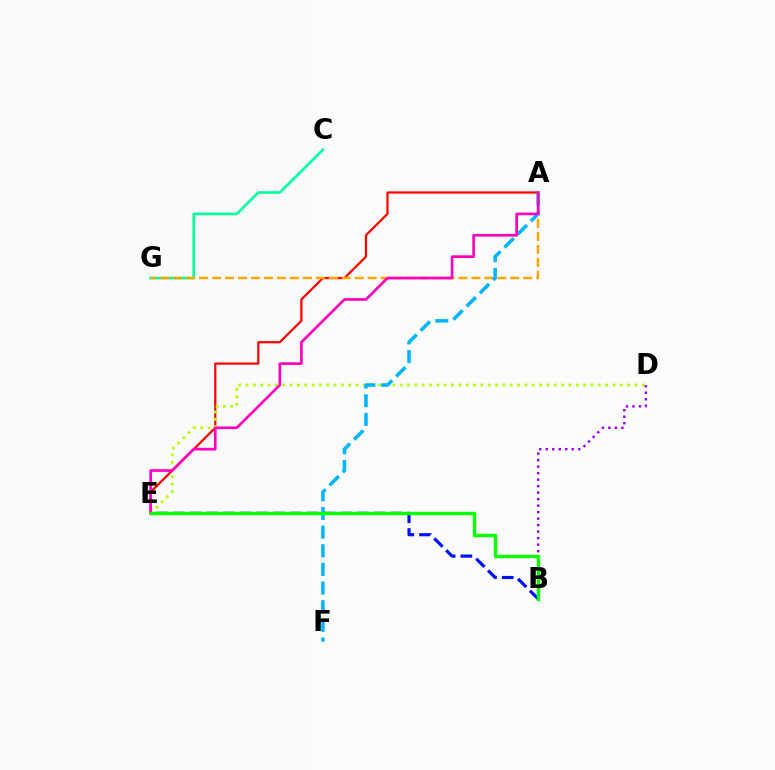{('C', 'G'): [{'color': '#00ff9d', 'line_style': 'solid', 'thickness': 1.88}], ('A', 'E'): [{'color': '#ff0000', 'line_style': 'solid', 'thickness': 1.6}, {'color': '#ff00bd', 'line_style': 'solid', 'thickness': 1.92}], ('D', 'E'): [{'color': '#b3ff00', 'line_style': 'dotted', 'thickness': 1.99}], ('A', 'G'): [{'color': '#ffa500', 'line_style': 'dashed', 'thickness': 1.76}], ('A', 'F'): [{'color': '#00b5ff', 'line_style': 'dashed', 'thickness': 2.53}], ('B', 'D'): [{'color': '#9b00ff', 'line_style': 'dotted', 'thickness': 1.77}], ('B', 'E'): [{'color': '#0010ff', 'line_style': 'dashed', 'thickness': 2.27}, {'color': '#08ff00', 'line_style': 'solid', 'thickness': 2.44}]}